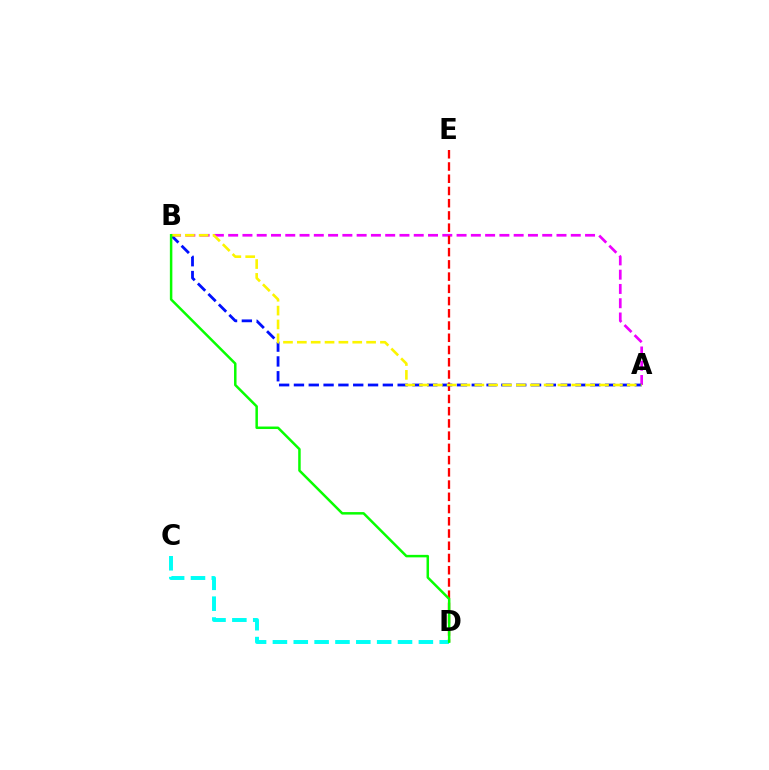{('A', 'B'): [{'color': '#ee00ff', 'line_style': 'dashed', 'thickness': 1.94}, {'color': '#0010ff', 'line_style': 'dashed', 'thickness': 2.01}, {'color': '#fcf500', 'line_style': 'dashed', 'thickness': 1.88}], ('D', 'E'): [{'color': '#ff0000', 'line_style': 'dashed', 'thickness': 1.66}], ('C', 'D'): [{'color': '#00fff6', 'line_style': 'dashed', 'thickness': 2.83}], ('B', 'D'): [{'color': '#08ff00', 'line_style': 'solid', 'thickness': 1.8}]}